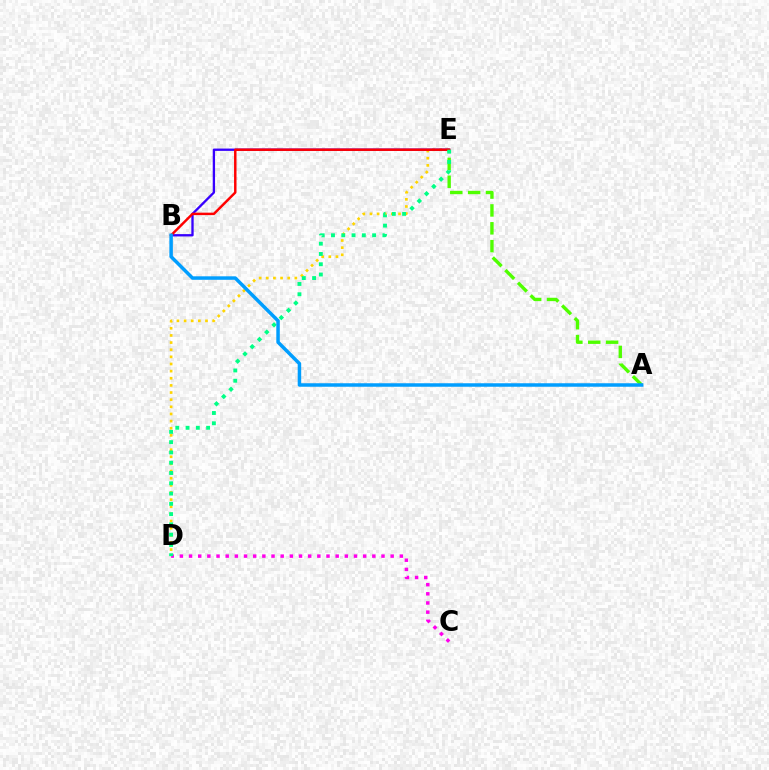{('D', 'E'): [{'color': '#ffd500', 'line_style': 'dotted', 'thickness': 1.94}, {'color': '#00ff86', 'line_style': 'dotted', 'thickness': 2.79}], ('C', 'D'): [{'color': '#ff00ed', 'line_style': 'dotted', 'thickness': 2.49}], ('B', 'E'): [{'color': '#3700ff', 'line_style': 'solid', 'thickness': 1.67}, {'color': '#ff0000', 'line_style': 'solid', 'thickness': 1.77}], ('A', 'E'): [{'color': '#4fff00', 'line_style': 'dashed', 'thickness': 2.43}], ('A', 'B'): [{'color': '#009eff', 'line_style': 'solid', 'thickness': 2.51}]}